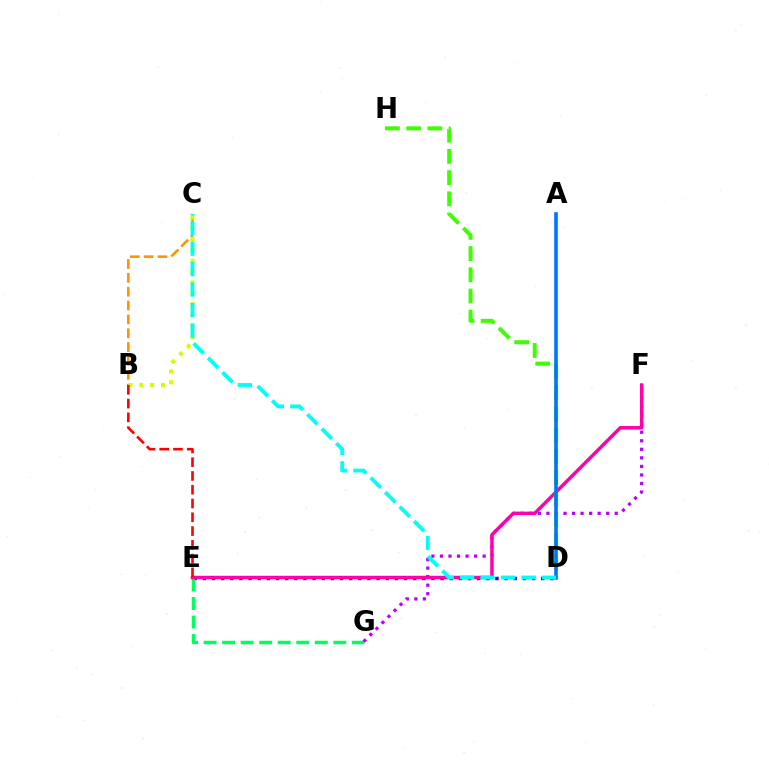{('B', 'C'): [{'color': '#ff9400', 'line_style': 'dashed', 'thickness': 1.88}, {'color': '#d1ff00', 'line_style': 'dotted', 'thickness': 2.95}], ('D', 'E'): [{'color': '#2500ff', 'line_style': 'dotted', 'thickness': 2.48}], ('E', 'G'): [{'color': '#00ff5c', 'line_style': 'dashed', 'thickness': 2.52}], ('F', 'G'): [{'color': '#b900ff', 'line_style': 'dotted', 'thickness': 2.32}], ('E', 'F'): [{'color': '#ff00ac', 'line_style': 'solid', 'thickness': 2.49}], ('D', 'H'): [{'color': '#3dff00', 'line_style': 'dashed', 'thickness': 2.88}], ('A', 'D'): [{'color': '#0074ff', 'line_style': 'solid', 'thickness': 2.6}], ('B', 'E'): [{'color': '#ff0000', 'line_style': 'dashed', 'thickness': 1.87}], ('C', 'D'): [{'color': '#00fff6', 'line_style': 'dashed', 'thickness': 2.78}]}